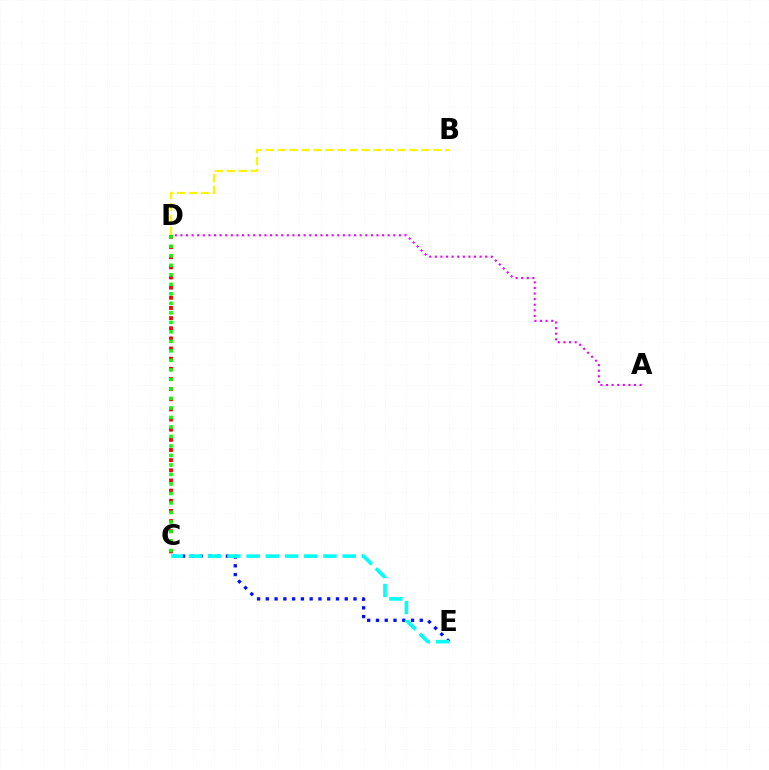{('C', 'E'): [{'color': '#0010ff', 'line_style': 'dotted', 'thickness': 2.38}, {'color': '#00fff6', 'line_style': 'dashed', 'thickness': 2.61}], ('C', 'D'): [{'color': '#ff0000', 'line_style': 'dotted', 'thickness': 2.76}, {'color': '#08ff00', 'line_style': 'dotted', 'thickness': 2.58}], ('B', 'D'): [{'color': '#fcf500', 'line_style': 'dashed', 'thickness': 1.63}], ('A', 'D'): [{'color': '#ee00ff', 'line_style': 'dotted', 'thickness': 1.52}]}